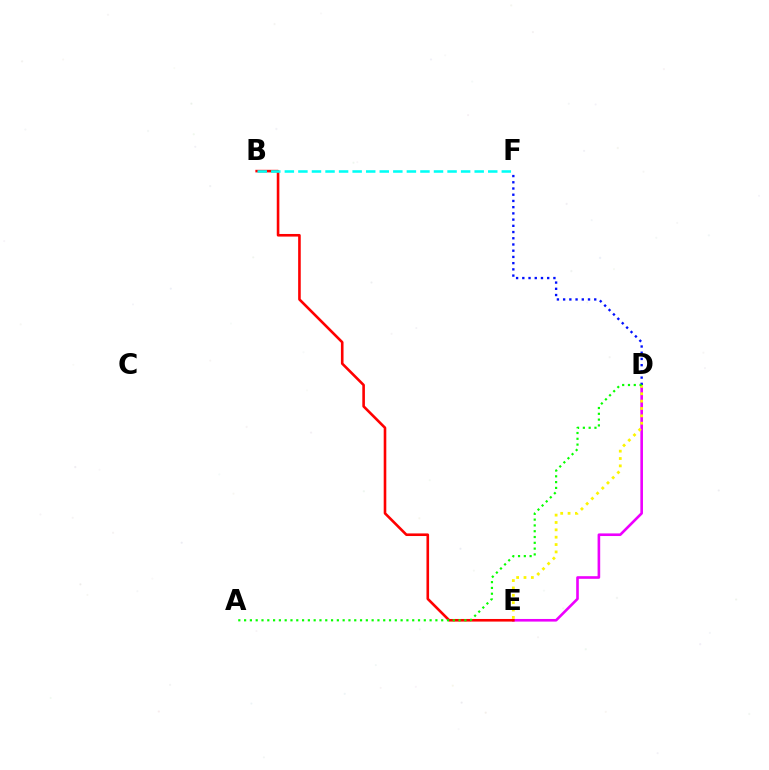{('D', 'E'): [{'color': '#ee00ff', 'line_style': 'solid', 'thickness': 1.89}, {'color': '#fcf500', 'line_style': 'dotted', 'thickness': 2.0}], ('D', 'F'): [{'color': '#0010ff', 'line_style': 'dotted', 'thickness': 1.69}], ('B', 'E'): [{'color': '#ff0000', 'line_style': 'solid', 'thickness': 1.88}], ('B', 'F'): [{'color': '#00fff6', 'line_style': 'dashed', 'thickness': 1.84}], ('A', 'D'): [{'color': '#08ff00', 'line_style': 'dotted', 'thickness': 1.58}]}